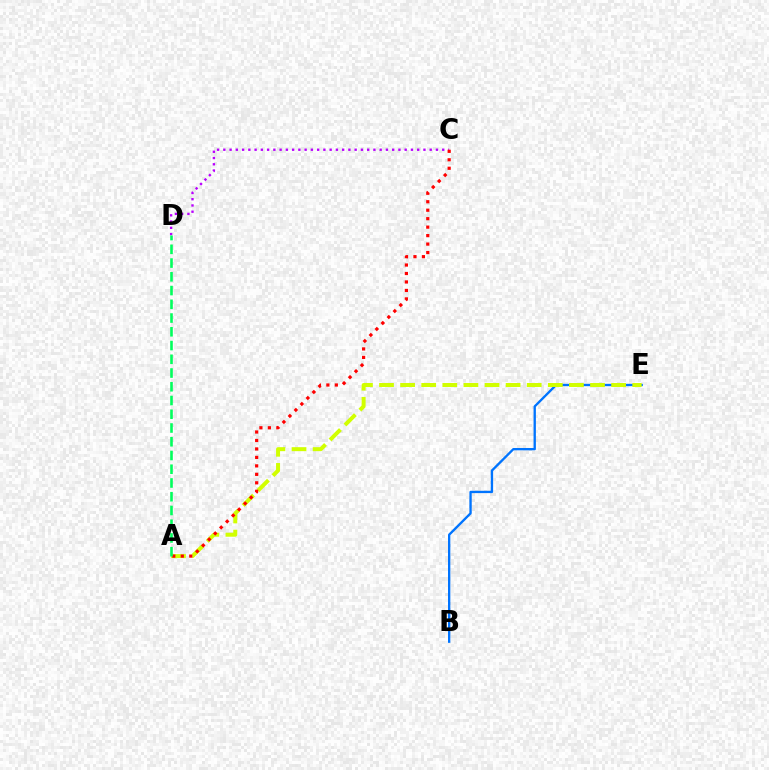{('B', 'E'): [{'color': '#0074ff', 'line_style': 'solid', 'thickness': 1.68}], ('C', 'D'): [{'color': '#b900ff', 'line_style': 'dotted', 'thickness': 1.7}], ('A', 'E'): [{'color': '#d1ff00', 'line_style': 'dashed', 'thickness': 2.87}], ('A', 'C'): [{'color': '#ff0000', 'line_style': 'dotted', 'thickness': 2.3}], ('A', 'D'): [{'color': '#00ff5c', 'line_style': 'dashed', 'thickness': 1.87}]}